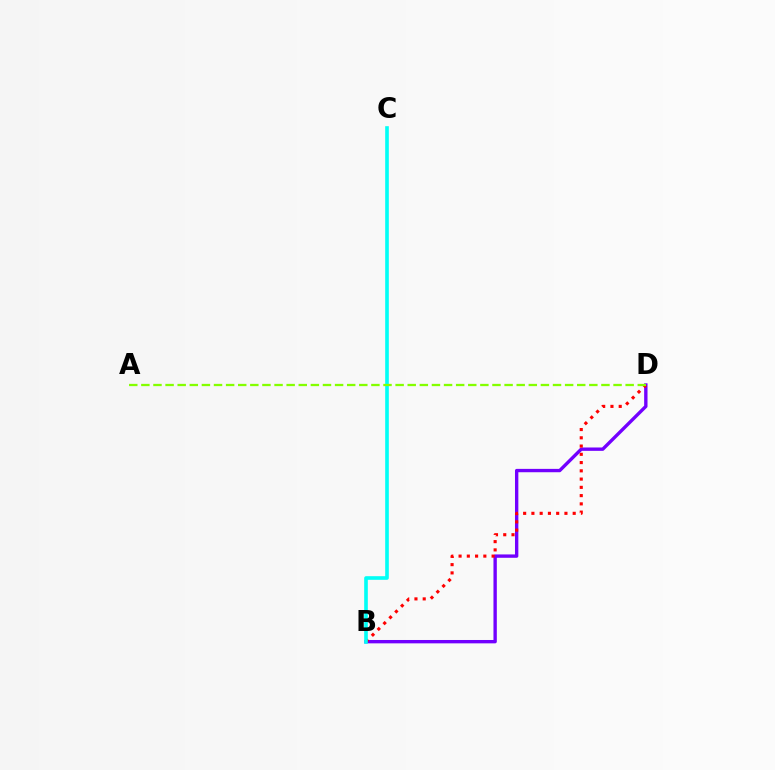{('B', 'D'): [{'color': '#7200ff', 'line_style': 'solid', 'thickness': 2.42}, {'color': '#ff0000', 'line_style': 'dotted', 'thickness': 2.24}], ('B', 'C'): [{'color': '#00fff6', 'line_style': 'solid', 'thickness': 2.61}], ('A', 'D'): [{'color': '#84ff00', 'line_style': 'dashed', 'thickness': 1.64}]}